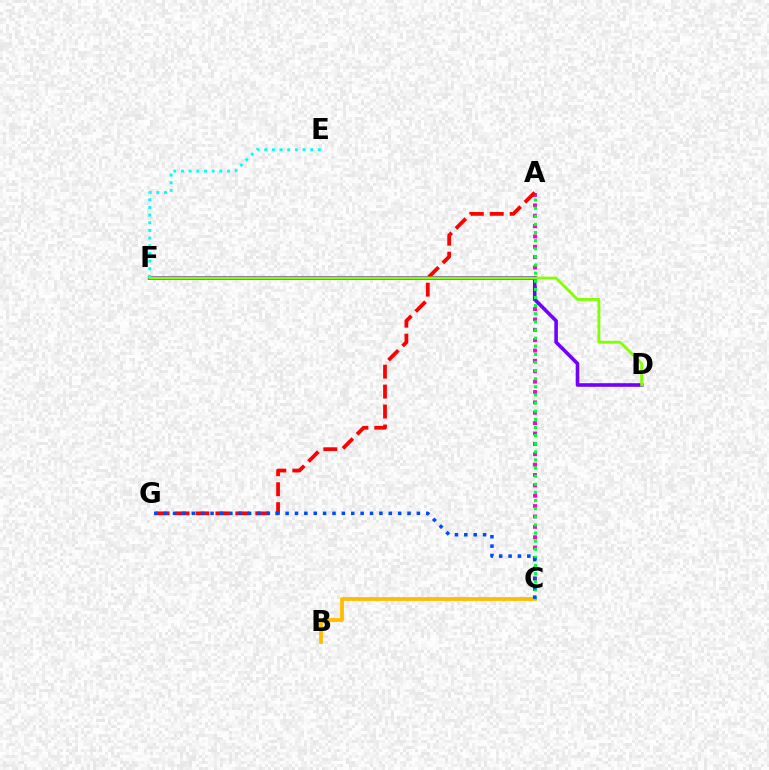{('A', 'C'): [{'color': '#ff00cf', 'line_style': 'dotted', 'thickness': 2.82}, {'color': '#00ff39', 'line_style': 'dotted', 'thickness': 2.21}], ('D', 'F'): [{'color': '#7200ff', 'line_style': 'solid', 'thickness': 2.59}, {'color': '#84ff00', 'line_style': 'solid', 'thickness': 2.03}], ('B', 'C'): [{'color': '#ffbd00', 'line_style': 'solid', 'thickness': 2.73}], ('E', 'F'): [{'color': '#00fff6', 'line_style': 'dotted', 'thickness': 2.08}], ('A', 'G'): [{'color': '#ff0000', 'line_style': 'dashed', 'thickness': 2.71}], ('C', 'G'): [{'color': '#004bff', 'line_style': 'dotted', 'thickness': 2.55}]}